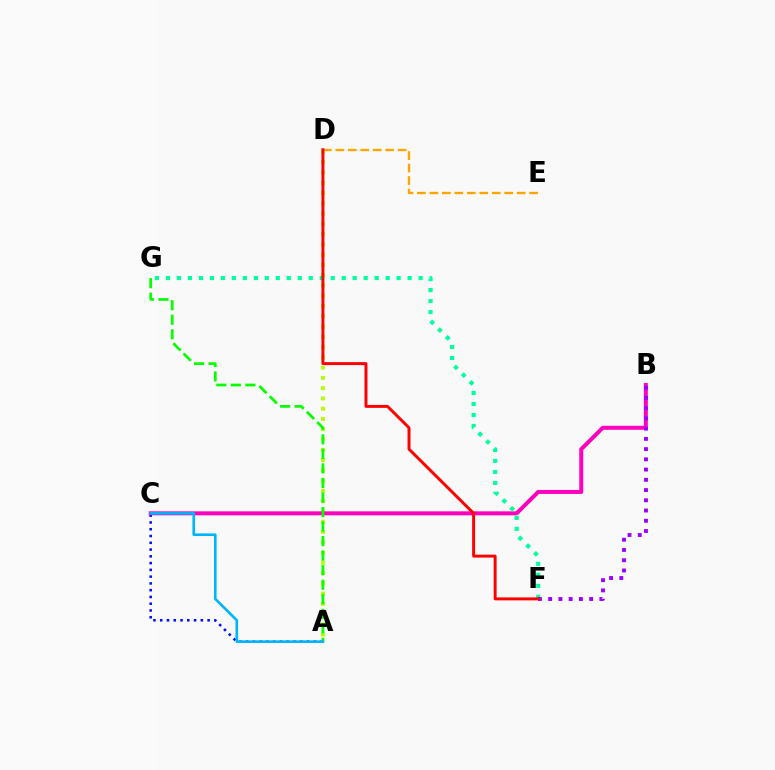{('A', 'D'): [{'color': '#b3ff00', 'line_style': 'dotted', 'thickness': 2.79}], ('A', 'C'): [{'color': '#0010ff', 'line_style': 'dotted', 'thickness': 1.84}, {'color': '#00b5ff', 'line_style': 'solid', 'thickness': 1.89}], ('B', 'C'): [{'color': '#ff00bd', 'line_style': 'solid', 'thickness': 2.87}], ('D', 'E'): [{'color': '#ffa500', 'line_style': 'dashed', 'thickness': 1.69}], ('A', 'G'): [{'color': '#08ff00', 'line_style': 'dashed', 'thickness': 1.97}], ('F', 'G'): [{'color': '#00ff9d', 'line_style': 'dotted', 'thickness': 2.98}], ('B', 'F'): [{'color': '#9b00ff', 'line_style': 'dotted', 'thickness': 2.78}], ('D', 'F'): [{'color': '#ff0000', 'line_style': 'solid', 'thickness': 2.12}]}